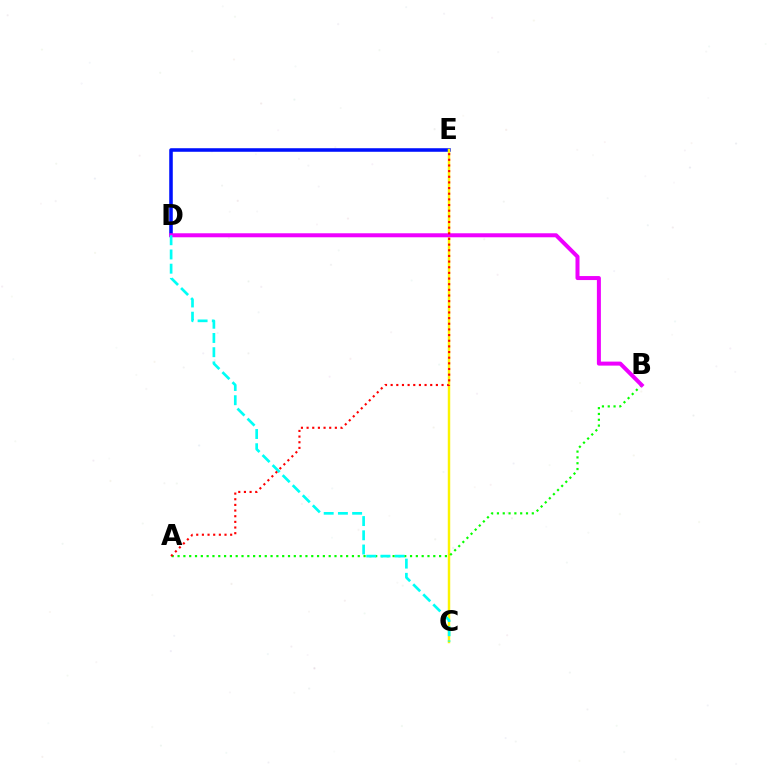{('D', 'E'): [{'color': '#0010ff', 'line_style': 'solid', 'thickness': 2.56}], ('C', 'E'): [{'color': '#fcf500', 'line_style': 'solid', 'thickness': 1.77}], ('A', 'B'): [{'color': '#08ff00', 'line_style': 'dotted', 'thickness': 1.58}], ('B', 'D'): [{'color': '#ee00ff', 'line_style': 'solid', 'thickness': 2.88}], ('C', 'D'): [{'color': '#00fff6', 'line_style': 'dashed', 'thickness': 1.93}], ('A', 'E'): [{'color': '#ff0000', 'line_style': 'dotted', 'thickness': 1.54}]}